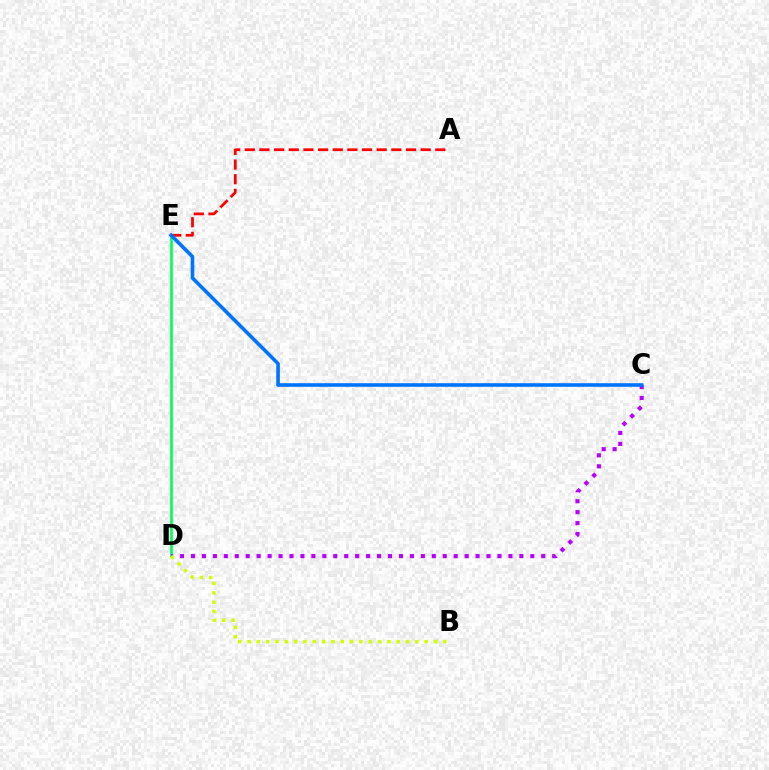{('D', 'E'): [{'color': '#00ff5c', 'line_style': 'solid', 'thickness': 1.92}], ('A', 'E'): [{'color': '#ff0000', 'line_style': 'dashed', 'thickness': 1.99}], ('C', 'D'): [{'color': '#b900ff', 'line_style': 'dotted', 'thickness': 2.97}], ('B', 'D'): [{'color': '#d1ff00', 'line_style': 'dotted', 'thickness': 2.53}], ('C', 'E'): [{'color': '#0074ff', 'line_style': 'solid', 'thickness': 2.6}]}